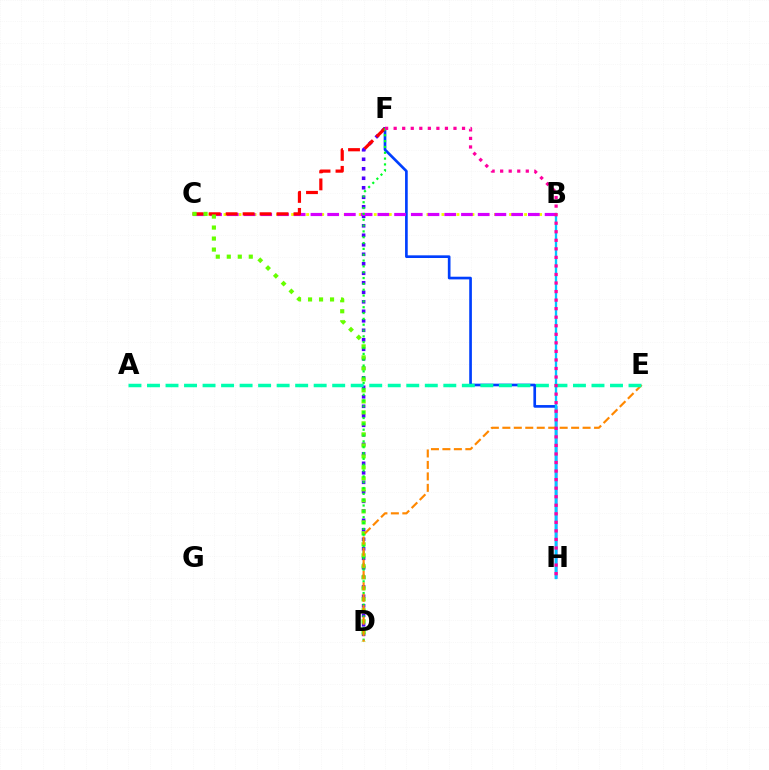{('B', 'C'): [{'color': '#eeff00', 'line_style': 'dotted', 'thickness': 2.04}, {'color': '#d600ff', 'line_style': 'dashed', 'thickness': 2.27}], ('D', 'F'): [{'color': '#4f00ff', 'line_style': 'dotted', 'thickness': 2.58}, {'color': '#00ff27', 'line_style': 'dotted', 'thickness': 1.58}], ('F', 'H'): [{'color': '#003fff', 'line_style': 'solid', 'thickness': 1.92}, {'color': '#ff00a0', 'line_style': 'dotted', 'thickness': 2.32}], ('B', 'H'): [{'color': '#00c7ff', 'line_style': 'solid', 'thickness': 1.68}], ('C', 'F'): [{'color': '#ff0000', 'line_style': 'dashed', 'thickness': 2.3}], ('C', 'D'): [{'color': '#66ff00', 'line_style': 'dotted', 'thickness': 2.99}], ('D', 'E'): [{'color': '#ff8800', 'line_style': 'dashed', 'thickness': 1.56}], ('A', 'E'): [{'color': '#00ffaf', 'line_style': 'dashed', 'thickness': 2.52}]}